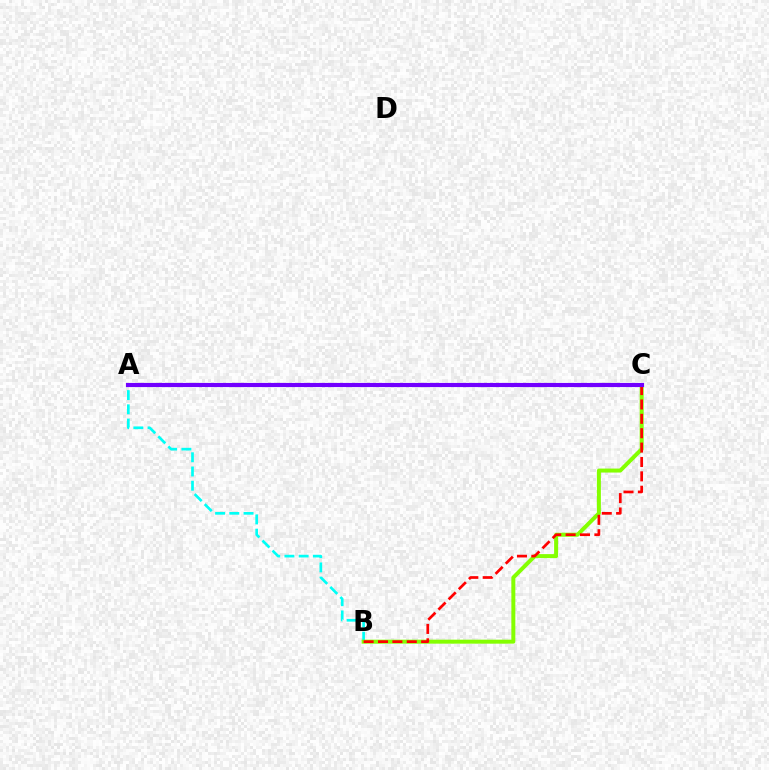{('A', 'B'): [{'color': '#00fff6', 'line_style': 'dashed', 'thickness': 1.93}], ('B', 'C'): [{'color': '#84ff00', 'line_style': 'solid', 'thickness': 2.87}, {'color': '#ff0000', 'line_style': 'dashed', 'thickness': 1.95}], ('A', 'C'): [{'color': '#7200ff', 'line_style': 'solid', 'thickness': 2.98}]}